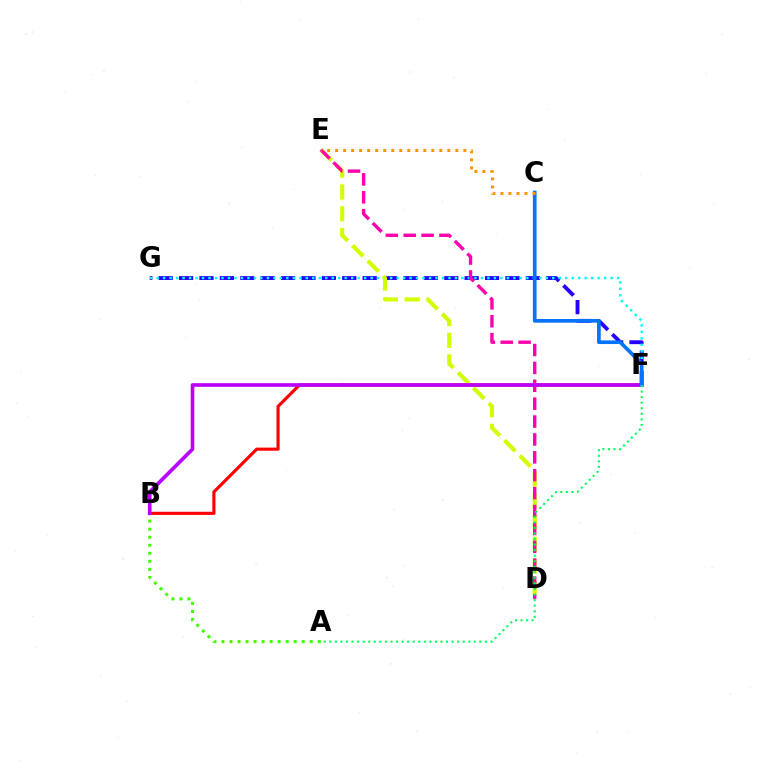{('F', 'G'): [{'color': '#2500ff', 'line_style': 'dashed', 'thickness': 2.77}, {'color': '#00fff6', 'line_style': 'dotted', 'thickness': 1.76}], ('B', 'F'): [{'color': '#ff0000', 'line_style': 'solid', 'thickness': 2.27}, {'color': '#b900ff', 'line_style': 'solid', 'thickness': 2.62}], ('D', 'E'): [{'color': '#d1ff00', 'line_style': 'dashed', 'thickness': 2.96}, {'color': '#ff00ac', 'line_style': 'dashed', 'thickness': 2.43}], ('A', 'B'): [{'color': '#3dff00', 'line_style': 'dotted', 'thickness': 2.18}], ('C', 'F'): [{'color': '#0074ff', 'line_style': 'solid', 'thickness': 2.64}], ('C', 'E'): [{'color': '#ff9400', 'line_style': 'dotted', 'thickness': 2.18}], ('A', 'F'): [{'color': '#00ff5c', 'line_style': 'dotted', 'thickness': 1.51}]}